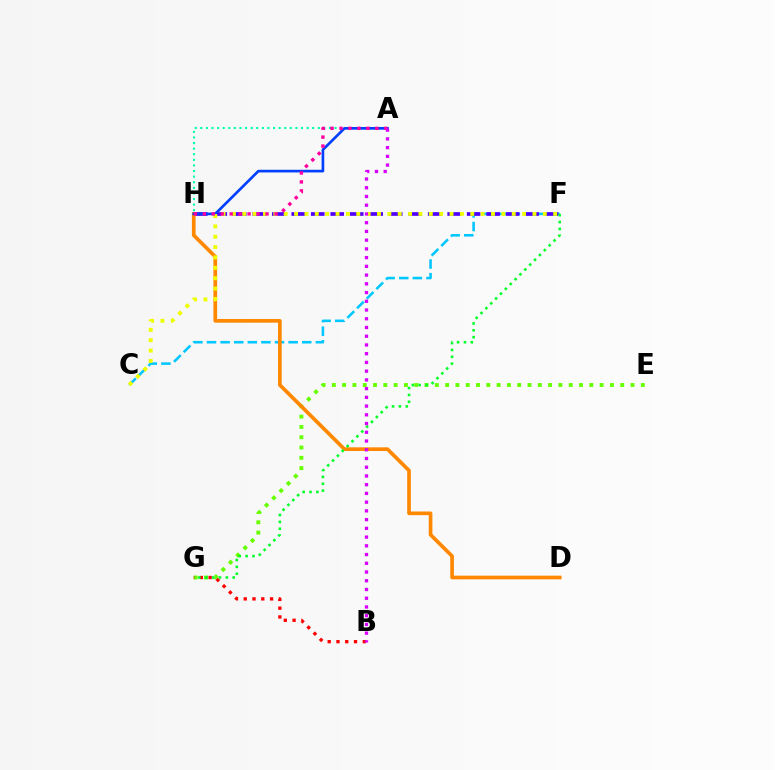{('E', 'G'): [{'color': '#66ff00', 'line_style': 'dotted', 'thickness': 2.8}], ('A', 'H'): [{'color': '#00ffaf', 'line_style': 'dotted', 'thickness': 1.52}, {'color': '#003fff', 'line_style': 'solid', 'thickness': 1.92}, {'color': '#ff00a0', 'line_style': 'dotted', 'thickness': 2.43}], ('C', 'F'): [{'color': '#00c7ff', 'line_style': 'dashed', 'thickness': 1.85}, {'color': '#eeff00', 'line_style': 'dotted', 'thickness': 2.82}], ('B', 'G'): [{'color': '#ff0000', 'line_style': 'dotted', 'thickness': 2.39}], ('F', 'H'): [{'color': '#4f00ff', 'line_style': 'dashed', 'thickness': 2.65}], ('D', 'H'): [{'color': '#ff8800', 'line_style': 'solid', 'thickness': 2.65}], ('F', 'G'): [{'color': '#00ff27', 'line_style': 'dotted', 'thickness': 1.86}], ('A', 'B'): [{'color': '#d600ff', 'line_style': 'dotted', 'thickness': 2.37}]}